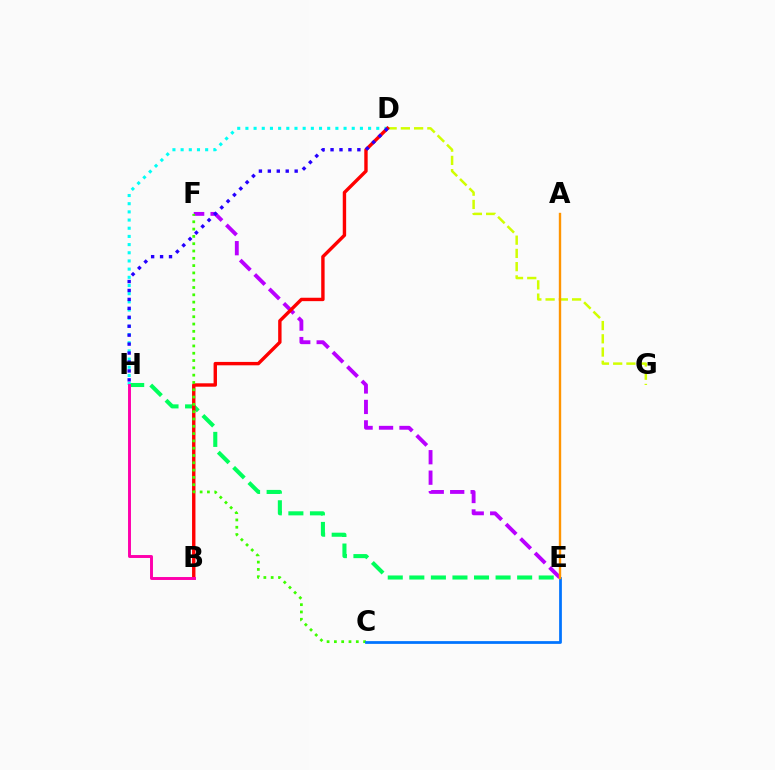{('E', 'H'): [{'color': '#00ff5c', 'line_style': 'dashed', 'thickness': 2.93}], ('E', 'F'): [{'color': '#b900ff', 'line_style': 'dashed', 'thickness': 2.78}], ('D', 'H'): [{'color': '#00fff6', 'line_style': 'dotted', 'thickness': 2.22}, {'color': '#2500ff', 'line_style': 'dotted', 'thickness': 2.43}], ('D', 'G'): [{'color': '#d1ff00', 'line_style': 'dashed', 'thickness': 1.8}], ('B', 'D'): [{'color': '#ff0000', 'line_style': 'solid', 'thickness': 2.45}], ('C', 'F'): [{'color': '#3dff00', 'line_style': 'dotted', 'thickness': 1.98}], ('C', 'E'): [{'color': '#0074ff', 'line_style': 'solid', 'thickness': 1.98}], ('A', 'E'): [{'color': '#ff9400', 'line_style': 'solid', 'thickness': 1.71}], ('B', 'H'): [{'color': '#ff00ac', 'line_style': 'solid', 'thickness': 2.11}]}